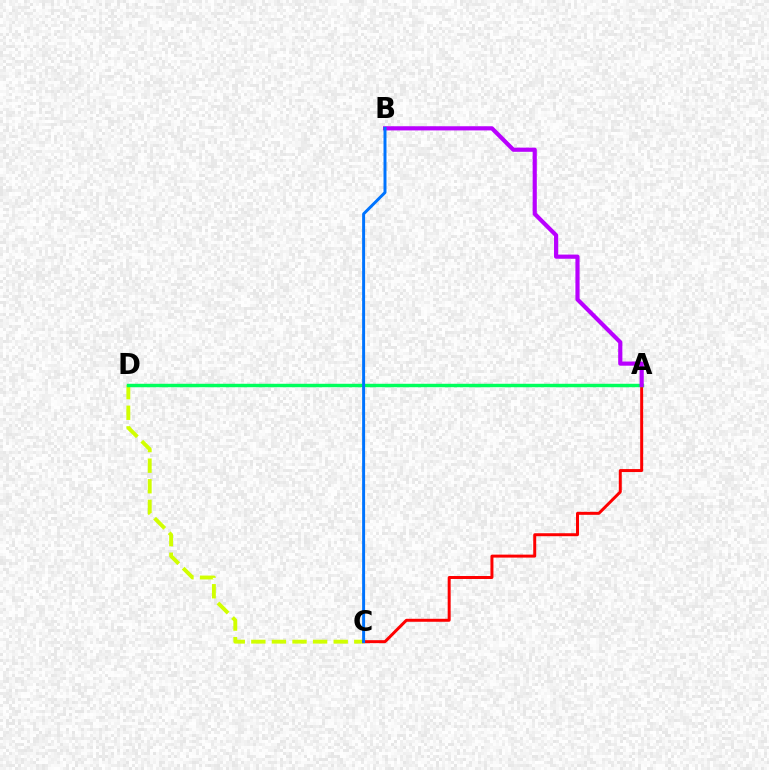{('C', 'D'): [{'color': '#d1ff00', 'line_style': 'dashed', 'thickness': 2.8}], ('A', 'C'): [{'color': '#ff0000', 'line_style': 'solid', 'thickness': 2.14}], ('A', 'D'): [{'color': '#00ff5c', 'line_style': 'solid', 'thickness': 2.48}], ('A', 'B'): [{'color': '#b900ff', 'line_style': 'solid', 'thickness': 3.0}], ('B', 'C'): [{'color': '#0074ff', 'line_style': 'solid', 'thickness': 2.14}]}